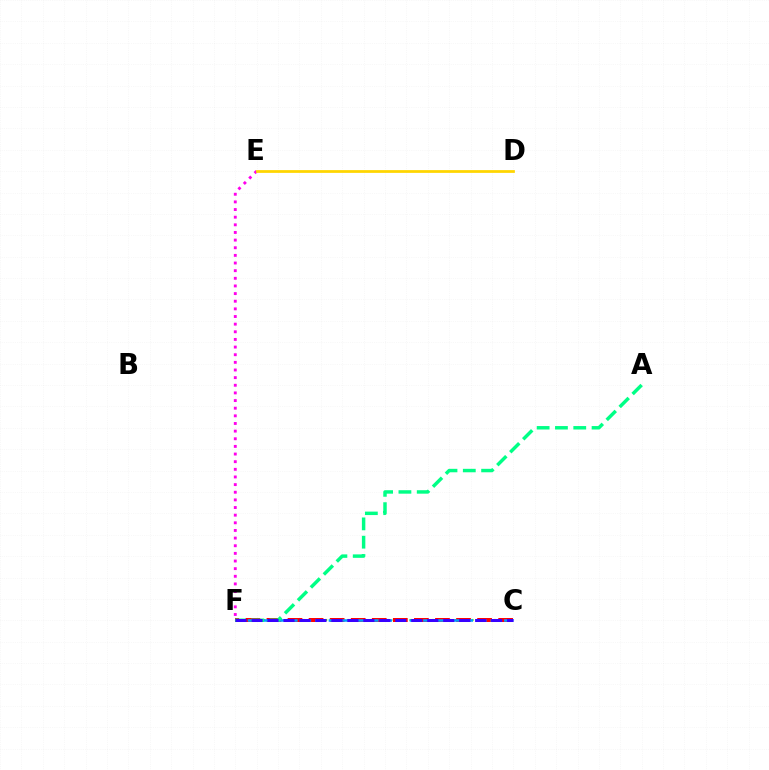{('E', 'F'): [{'color': '#ff00ed', 'line_style': 'dotted', 'thickness': 2.08}], ('C', 'F'): [{'color': '#4fff00', 'line_style': 'dotted', 'thickness': 1.53}, {'color': '#ff0000', 'line_style': 'dashed', 'thickness': 2.86}, {'color': '#009eff', 'line_style': 'dashed', 'thickness': 1.83}, {'color': '#3700ff', 'line_style': 'dashed', 'thickness': 2.17}], ('D', 'E'): [{'color': '#ffd500', 'line_style': 'solid', 'thickness': 1.99}], ('A', 'F'): [{'color': '#00ff86', 'line_style': 'dashed', 'thickness': 2.49}]}